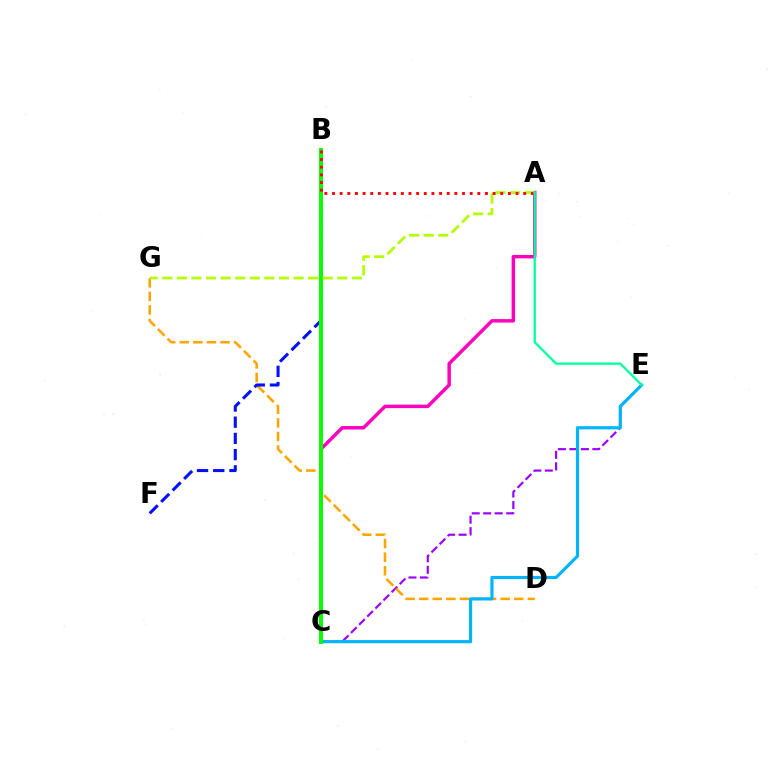{('A', 'C'): [{'color': '#ff00bd', 'line_style': 'solid', 'thickness': 2.49}], ('C', 'E'): [{'color': '#9b00ff', 'line_style': 'dashed', 'thickness': 1.56}, {'color': '#00b5ff', 'line_style': 'solid', 'thickness': 2.29}], ('D', 'G'): [{'color': '#ffa500', 'line_style': 'dashed', 'thickness': 1.84}], ('B', 'F'): [{'color': '#0010ff', 'line_style': 'dashed', 'thickness': 2.2}], ('B', 'C'): [{'color': '#08ff00', 'line_style': 'solid', 'thickness': 2.84}], ('A', 'G'): [{'color': '#b3ff00', 'line_style': 'dashed', 'thickness': 1.98}], ('A', 'B'): [{'color': '#ff0000', 'line_style': 'dotted', 'thickness': 2.08}], ('A', 'E'): [{'color': '#00ff9d', 'line_style': 'solid', 'thickness': 1.63}]}